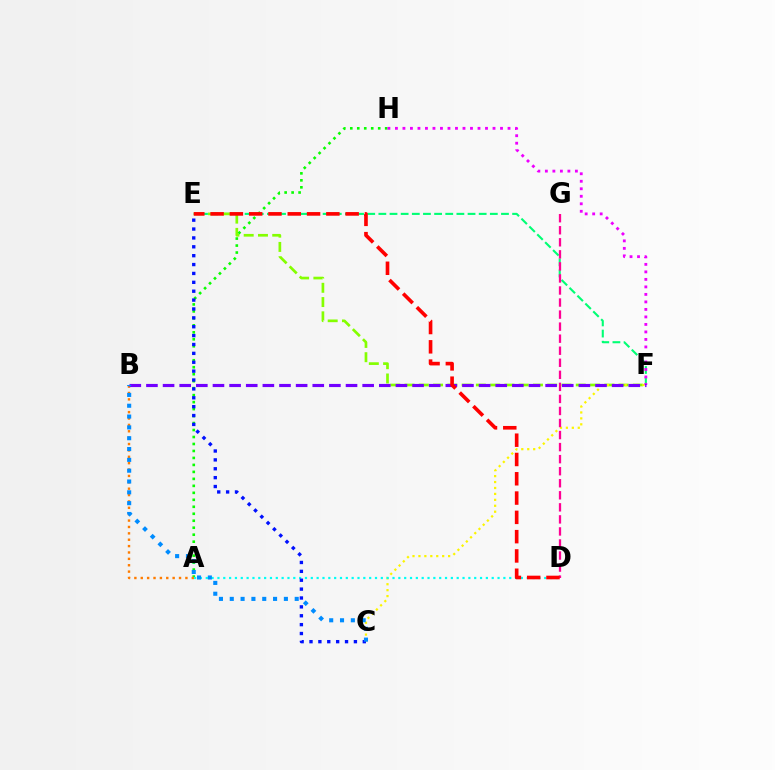{('E', 'F'): [{'color': '#00ff74', 'line_style': 'dashed', 'thickness': 1.51}, {'color': '#84ff00', 'line_style': 'dashed', 'thickness': 1.94}], ('C', 'F'): [{'color': '#fcf500', 'line_style': 'dotted', 'thickness': 1.61}], ('A', 'H'): [{'color': '#08ff00', 'line_style': 'dotted', 'thickness': 1.9}], ('D', 'G'): [{'color': '#ff0094', 'line_style': 'dashed', 'thickness': 1.64}], ('F', 'H'): [{'color': '#ee00ff', 'line_style': 'dotted', 'thickness': 2.04}], ('A', 'D'): [{'color': '#00fff6', 'line_style': 'dotted', 'thickness': 1.59}], ('A', 'B'): [{'color': '#ff7c00', 'line_style': 'dotted', 'thickness': 1.73}], ('B', 'F'): [{'color': '#7200ff', 'line_style': 'dashed', 'thickness': 2.26}], ('C', 'E'): [{'color': '#0010ff', 'line_style': 'dotted', 'thickness': 2.41}], ('B', 'C'): [{'color': '#008cff', 'line_style': 'dotted', 'thickness': 2.94}], ('D', 'E'): [{'color': '#ff0000', 'line_style': 'dashed', 'thickness': 2.62}]}